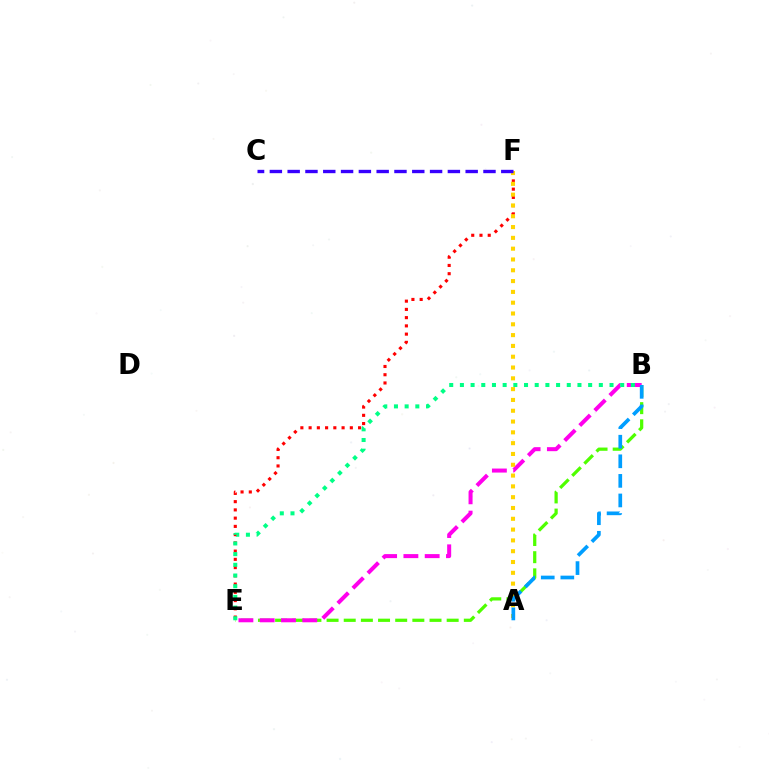{('E', 'F'): [{'color': '#ff0000', 'line_style': 'dotted', 'thickness': 2.24}], ('B', 'E'): [{'color': '#4fff00', 'line_style': 'dashed', 'thickness': 2.33}, {'color': '#ff00ed', 'line_style': 'dashed', 'thickness': 2.89}, {'color': '#00ff86', 'line_style': 'dotted', 'thickness': 2.9}], ('A', 'F'): [{'color': '#ffd500', 'line_style': 'dotted', 'thickness': 2.94}], ('A', 'B'): [{'color': '#009eff', 'line_style': 'dashed', 'thickness': 2.66}], ('C', 'F'): [{'color': '#3700ff', 'line_style': 'dashed', 'thickness': 2.42}]}